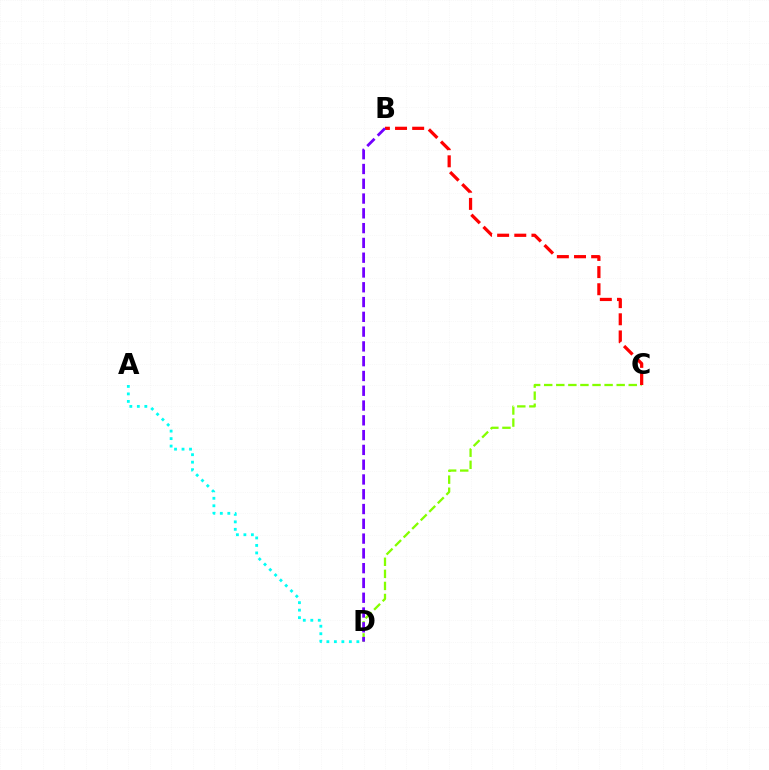{('A', 'D'): [{'color': '#00fff6', 'line_style': 'dotted', 'thickness': 2.04}], ('C', 'D'): [{'color': '#84ff00', 'line_style': 'dashed', 'thickness': 1.64}], ('B', 'C'): [{'color': '#ff0000', 'line_style': 'dashed', 'thickness': 2.33}], ('B', 'D'): [{'color': '#7200ff', 'line_style': 'dashed', 'thickness': 2.01}]}